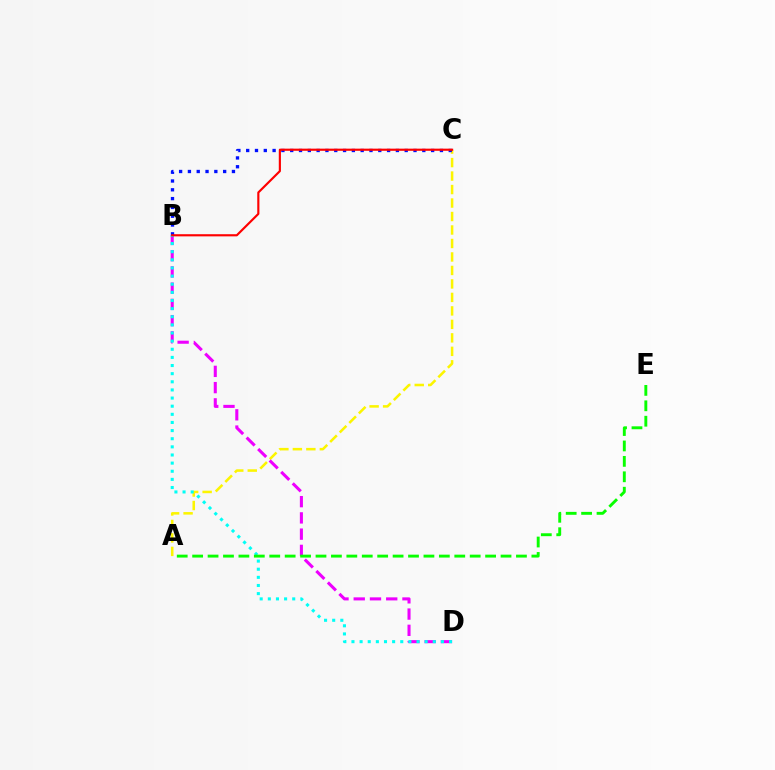{('A', 'C'): [{'color': '#fcf500', 'line_style': 'dashed', 'thickness': 1.83}], ('B', 'D'): [{'color': '#ee00ff', 'line_style': 'dashed', 'thickness': 2.21}, {'color': '#00fff6', 'line_style': 'dotted', 'thickness': 2.21}], ('B', 'C'): [{'color': '#0010ff', 'line_style': 'dotted', 'thickness': 2.39}, {'color': '#ff0000', 'line_style': 'solid', 'thickness': 1.55}], ('A', 'E'): [{'color': '#08ff00', 'line_style': 'dashed', 'thickness': 2.09}]}